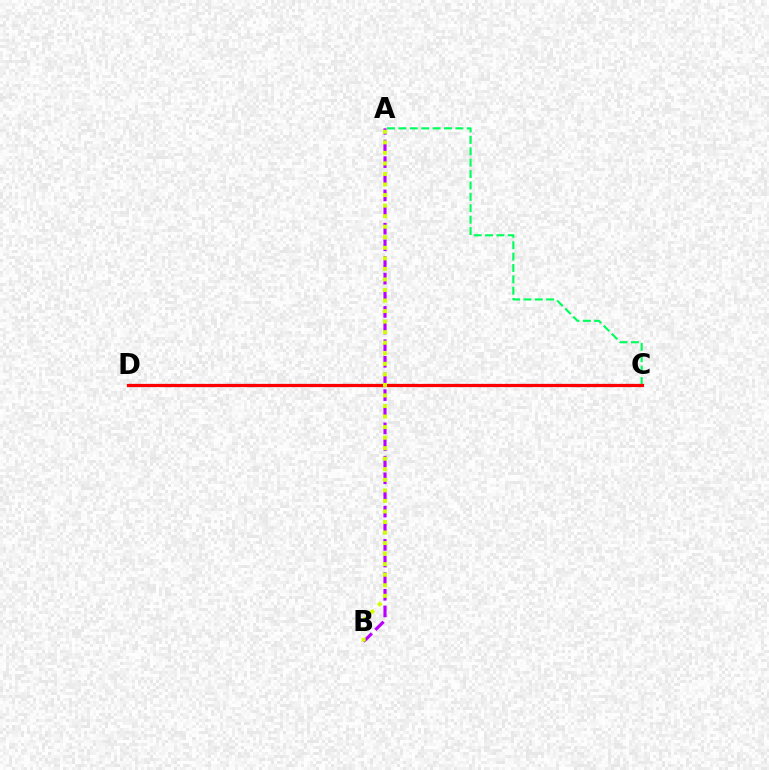{('A', 'B'): [{'color': '#b900ff', 'line_style': 'dashed', 'thickness': 2.26}, {'color': '#d1ff00', 'line_style': 'dotted', 'thickness': 2.87}], ('C', 'D'): [{'color': '#0074ff', 'line_style': 'dashed', 'thickness': 2.22}, {'color': '#ff0000', 'line_style': 'solid', 'thickness': 2.31}], ('A', 'C'): [{'color': '#00ff5c', 'line_style': 'dashed', 'thickness': 1.55}]}